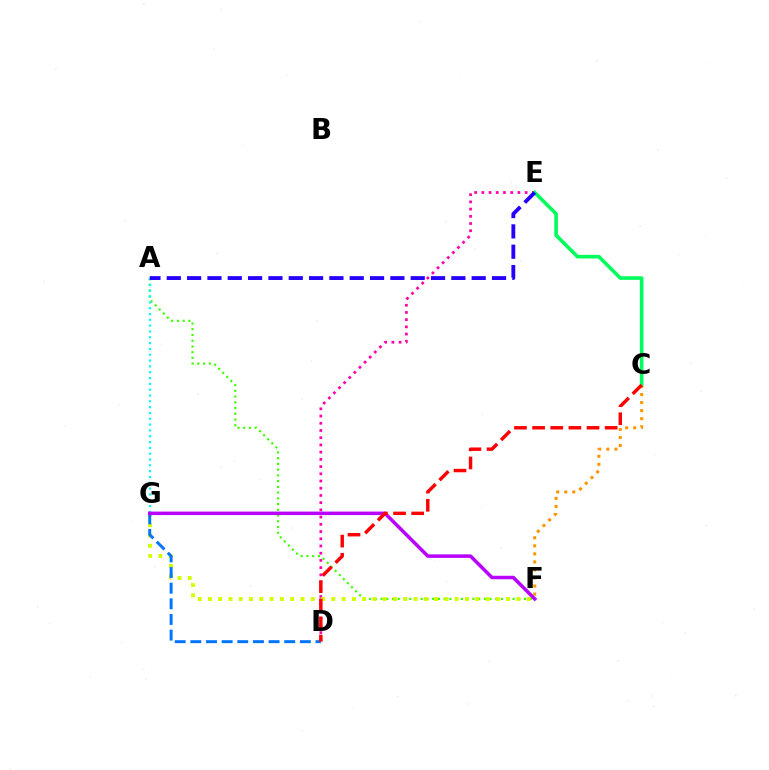{('A', 'F'): [{'color': '#3dff00', 'line_style': 'dotted', 'thickness': 1.56}], ('A', 'G'): [{'color': '#00fff6', 'line_style': 'dotted', 'thickness': 1.58}], ('D', 'E'): [{'color': '#ff00ac', 'line_style': 'dotted', 'thickness': 1.96}], ('C', 'E'): [{'color': '#00ff5c', 'line_style': 'solid', 'thickness': 2.59}], ('C', 'F'): [{'color': '#ff9400', 'line_style': 'dotted', 'thickness': 2.18}], ('F', 'G'): [{'color': '#d1ff00', 'line_style': 'dotted', 'thickness': 2.79}, {'color': '#b900ff', 'line_style': 'solid', 'thickness': 2.53}], ('A', 'E'): [{'color': '#2500ff', 'line_style': 'dashed', 'thickness': 2.76}], ('D', 'G'): [{'color': '#0074ff', 'line_style': 'dashed', 'thickness': 2.13}], ('C', 'D'): [{'color': '#ff0000', 'line_style': 'dashed', 'thickness': 2.46}]}